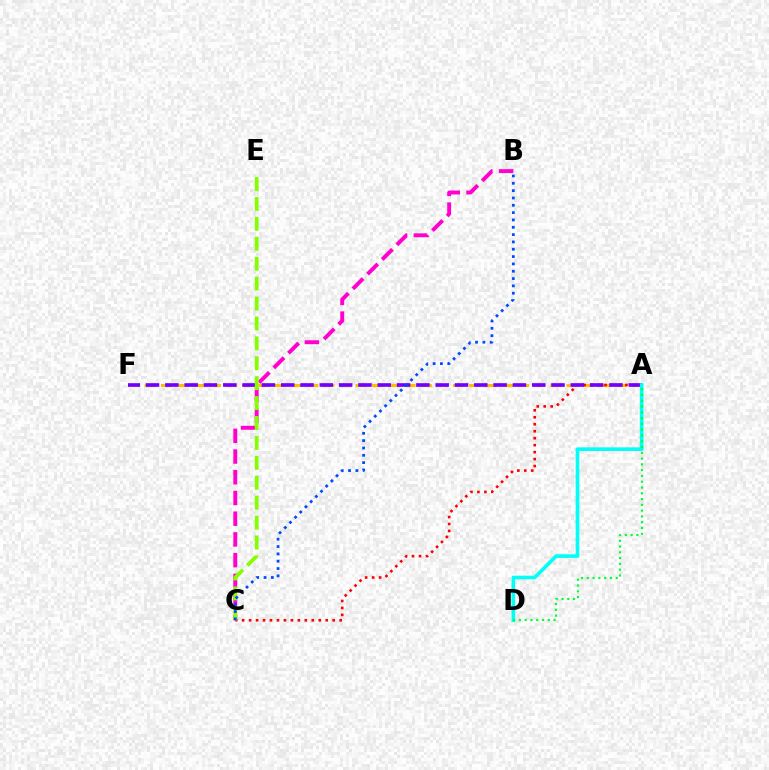{('A', 'F'): [{'color': '#ffbd00', 'line_style': 'dashed', 'thickness': 2.2}, {'color': '#7200ff', 'line_style': 'dashed', 'thickness': 2.62}], ('A', 'C'): [{'color': '#ff0000', 'line_style': 'dotted', 'thickness': 1.89}], ('A', 'D'): [{'color': '#00fff6', 'line_style': 'solid', 'thickness': 2.61}, {'color': '#00ff39', 'line_style': 'dotted', 'thickness': 1.57}], ('B', 'C'): [{'color': '#ff00cf', 'line_style': 'dashed', 'thickness': 2.82}, {'color': '#004bff', 'line_style': 'dotted', 'thickness': 1.99}], ('C', 'E'): [{'color': '#84ff00', 'line_style': 'dashed', 'thickness': 2.71}]}